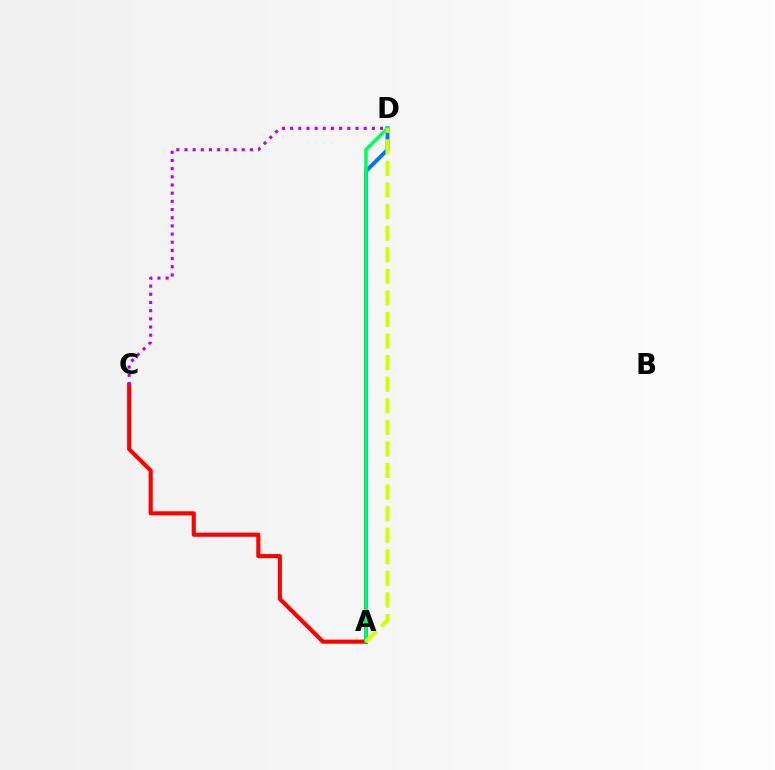{('A', 'D'): [{'color': '#0074ff', 'line_style': 'solid', 'thickness': 2.81}, {'color': '#00ff5c', 'line_style': 'solid', 'thickness': 2.51}, {'color': '#d1ff00', 'line_style': 'dashed', 'thickness': 2.93}], ('A', 'C'): [{'color': '#ff0000', 'line_style': 'solid', 'thickness': 2.96}], ('C', 'D'): [{'color': '#b900ff', 'line_style': 'dotted', 'thickness': 2.22}]}